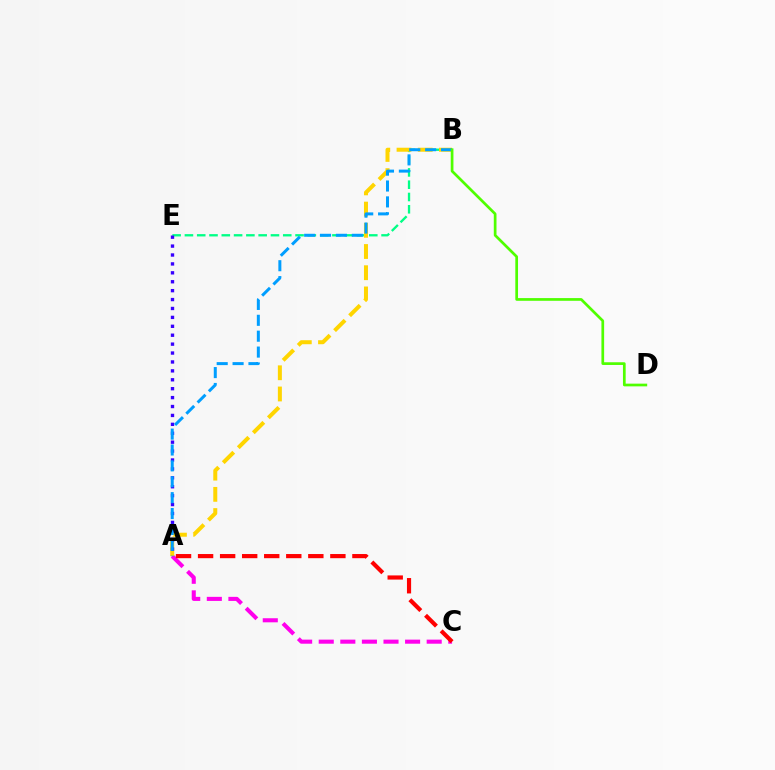{('A', 'C'): [{'color': '#ff00ed', 'line_style': 'dashed', 'thickness': 2.93}, {'color': '#ff0000', 'line_style': 'dashed', 'thickness': 3.0}], ('B', 'E'): [{'color': '#00ff86', 'line_style': 'dashed', 'thickness': 1.67}], ('A', 'B'): [{'color': '#ffd500', 'line_style': 'dashed', 'thickness': 2.88}, {'color': '#009eff', 'line_style': 'dashed', 'thickness': 2.16}], ('A', 'E'): [{'color': '#3700ff', 'line_style': 'dotted', 'thickness': 2.42}], ('B', 'D'): [{'color': '#4fff00', 'line_style': 'solid', 'thickness': 1.95}]}